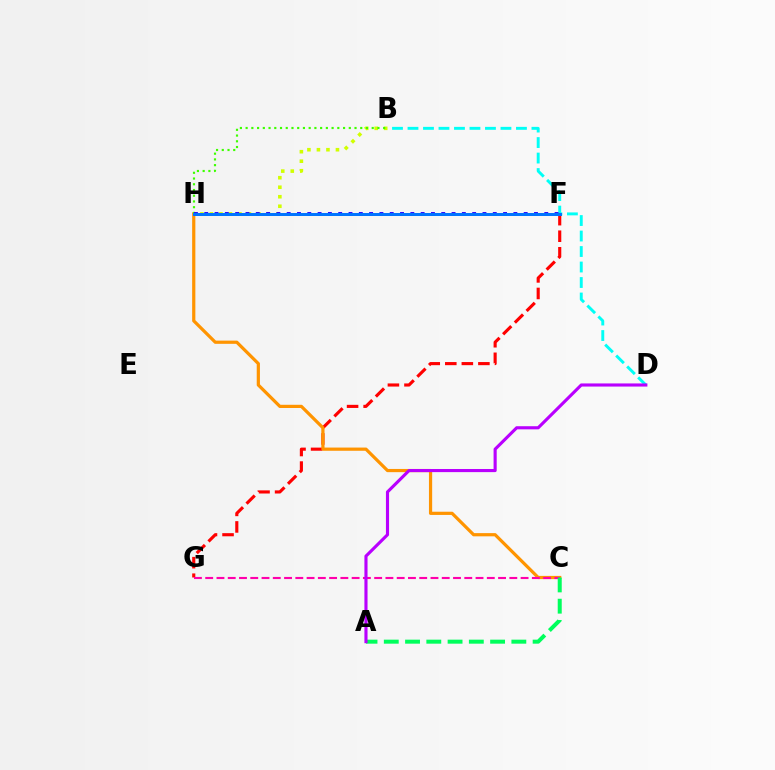{('B', 'H'): [{'color': '#d1ff00', 'line_style': 'dotted', 'thickness': 2.58}, {'color': '#3dff00', 'line_style': 'dotted', 'thickness': 1.56}], ('F', 'G'): [{'color': '#ff0000', 'line_style': 'dashed', 'thickness': 2.25}], ('C', 'H'): [{'color': '#ff9400', 'line_style': 'solid', 'thickness': 2.31}], ('B', 'D'): [{'color': '#00fff6', 'line_style': 'dashed', 'thickness': 2.1}], ('F', 'H'): [{'color': '#2500ff', 'line_style': 'dotted', 'thickness': 2.8}, {'color': '#0074ff', 'line_style': 'solid', 'thickness': 2.14}], ('C', 'G'): [{'color': '#ff00ac', 'line_style': 'dashed', 'thickness': 1.53}], ('A', 'C'): [{'color': '#00ff5c', 'line_style': 'dashed', 'thickness': 2.89}], ('A', 'D'): [{'color': '#b900ff', 'line_style': 'solid', 'thickness': 2.25}]}